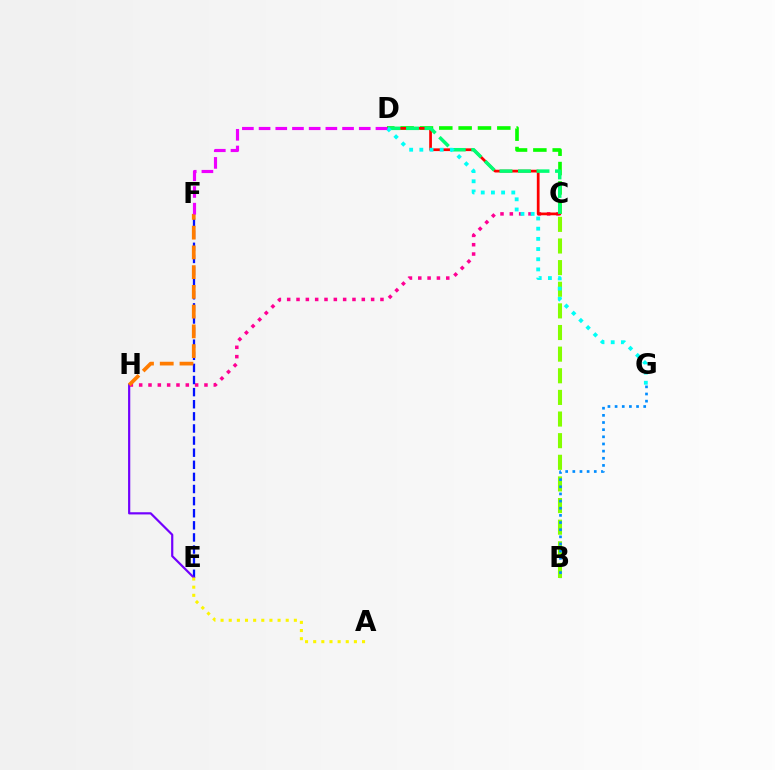{('C', 'H'): [{'color': '#ff0094', 'line_style': 'dotted', 'thickness': 2.53}], ('E', 'F'): [{'color': '#0010ff', 'line_style': 'dashed', 'thickness': 1.65}], ('B', 'C'): [{'color': '#84ff00', 'line_style': 'dashed', 'thickness': 2.94}], ('C', 'D'): [{'color': '#08ff00', 'line_style': 'dashed', 'thickness': 2.63}, {'color': '#ff0000', 'line_style': 'solid', 'thickness': 1.97}, {'color': '#00ff74', 'line_style': 'dashed', 'thickness': 2.52}], ('E', 'H'): [{'color': '#7200ff', 'line_style': 'solid', 'thickness': 1.58}], ('D', 'G'): [{'color': '#00fff6', 'line_style': 'dotted', 'thickness': 2.77}], ('B', 'G'): [{'color': '#008cff', 'line_style': 'dotted', 'thickness': 1.94}], ('F', 'H'): [{'color': '#ff7c00', 'line_style': 'dashed', 'thickness': 2.68}], ('A', 'E'): [{'color': '#fcf500', 'line_style': 'dotted', 'thickness': 2.21}], ('D', 'F'): [{'color': '#ee00ff', 'line_style': 'dashed', 'thickness': 2.27}]}